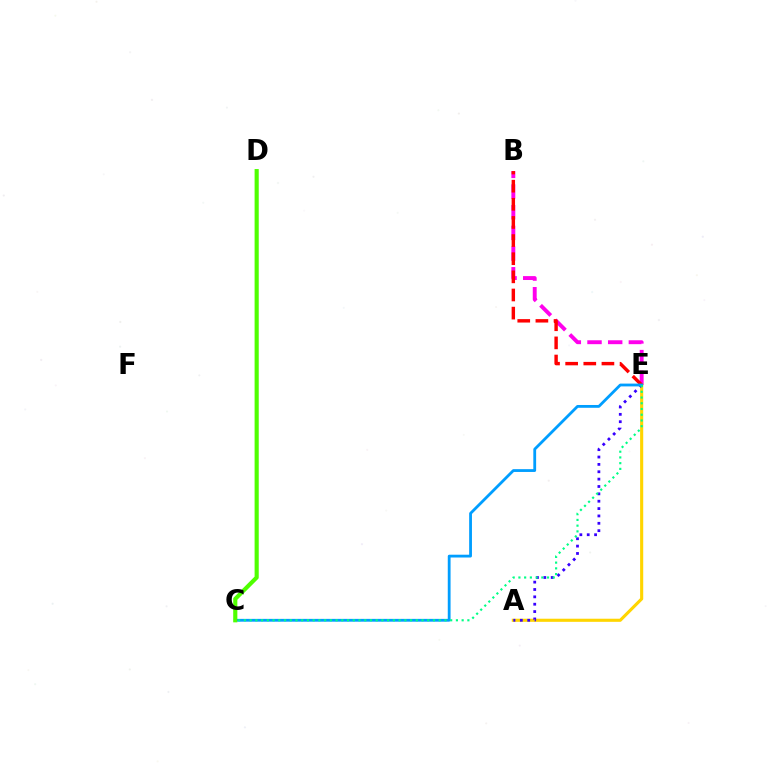{('B', 'E'): [{'color': '#ff00ed', 'line_style': 'dashed', 'thickness': 2.81}, {'color': '#ff0000', 'line_style': 'dashed', 'thickness': 2.46}], ('A', 'E'): [{'color': '#ffd500', 'line_style': 'solid', 'thickness': 2.24}, {'color': '#3700ff', 'line_style': 'dotted', 'thickness': 2.0}], ('C', 'E'): [{'color': '#009eff', 'line_style': 'solid', 'thickness': 2.02}, {'color': '#00ff86', 'line_style': 'dotted', 'thickness': 1.56}], ('C', 'D'): [{'color': '#4fff00', 'line_style': 'solid', 'thickness': 2.98}]}